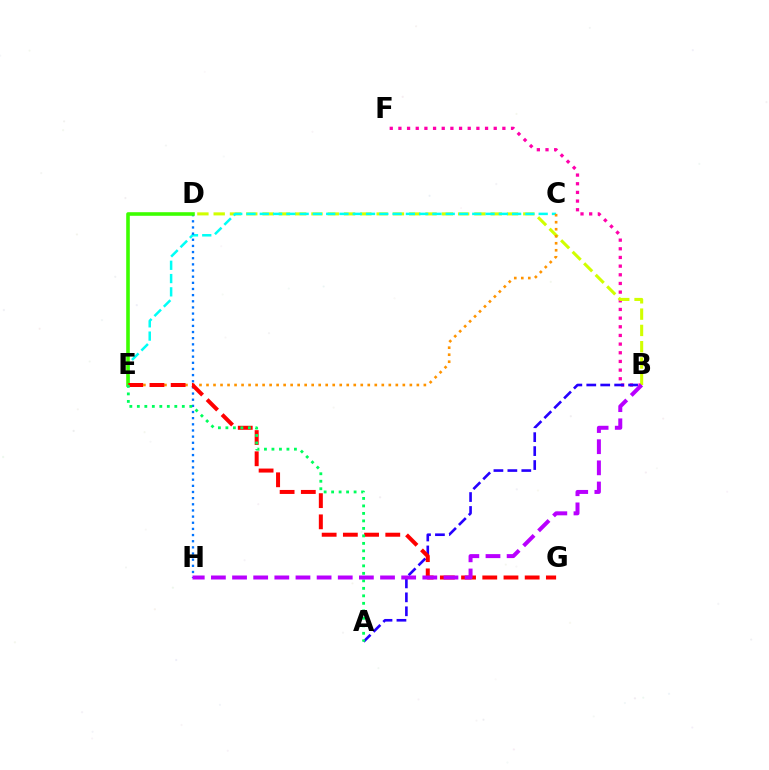{('B', 'F'): [{'color': '#ff00ac', 'line_style': 'dotted', 'thickness': 2.35}], ('B', 'D'): [{'color': '#d1ff00', 'line_style': 'dashed', 'thickness': 2.21}], ('A', 'B'): [{'color': '#2500ff', 'line_style': 'dashed', 'thickness': 1.89}], ('C', 'E'): [{'color': '#00fff6', 'line_style': 'dashed', 'thickness': 1.8}, {'color': '#ff9400', 'line_style': 'dotted', 'thickness': 1.91}], ('D', 'H'): [{'color': '#0074ff', 'line_style': 'dotted', 'thickness': 1.67}], ('D', 'E'): [{'color': '#3dff00', 'line_style': 'solid', 'thickness': 2.59}], ('E', 'G'): [{'color': '#ff0000', 'line_style': 'dashed', 'thickness': 2.88}], ('A', 'E'): [{'color': '#00ff5c', 'line_style': 'dotted', 'thickness': 2.04}], ('B', 'H'): [{'color': '#b900ff', 'line_style': 'dashed', 'thickness': 2.87}]}